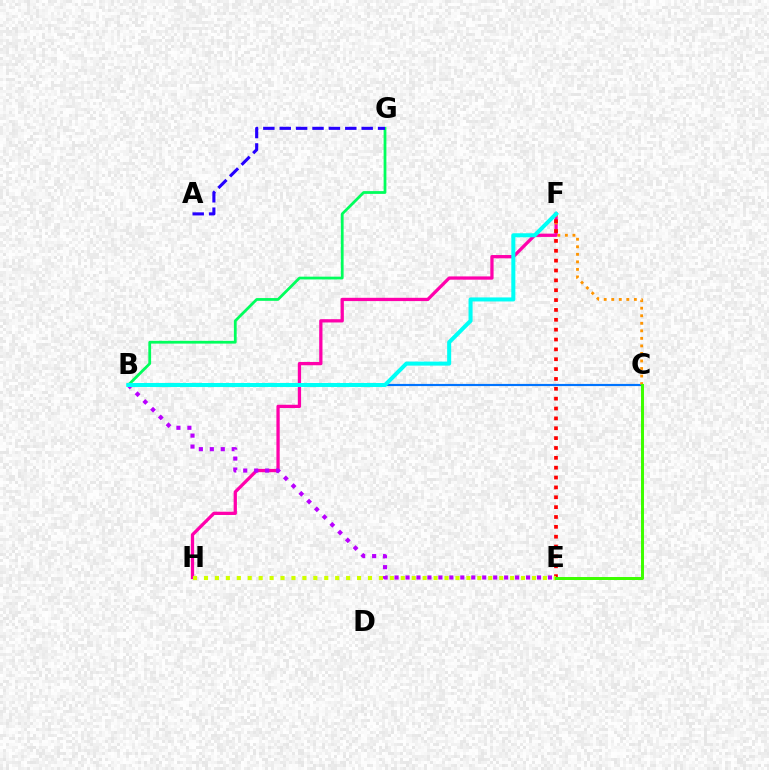{('B', 'C'): [{'color': '#0074ff', 'line_style': 'solid', 'thickness': 1.56}], ('B', 'G'): [{'color': '#00ff5c', 'line_style': 'solid', 'thickness': 2.0}], ('F', 'H'): [{'color': '#ff00ac', 'line_style': 'solid', 'thickness': 2.36}], ('B', 'E'): [{'color': '#b900ff', 'line_style': 'dotted', 'thickness': 2.98}], ('C', 'F'): [{'color': '#ff9400', 'line_style': 'dotted', 'thickness': 2.05}], ('E', 'F'): [{'color': '#ff0000', 'line_style': 'dotted', 'thickness': 2.68}], ('B', 'F'): [{'color': '#00fff6', 'line_style': 'solid', 'thickness': 2.9}], ('E', 'H'): [{'color': '#d1ff00', 'line_style': 'dotted', 'thickness': 2.97}], ('A', 'G'): [{'color': '#2500ff', 'line_style': 'dashed', 'thickness': 2.23}], ('C', 'E'): [{'color': '#3dff00', 'line_style': 'solid', 'thickness': 2.15}]}